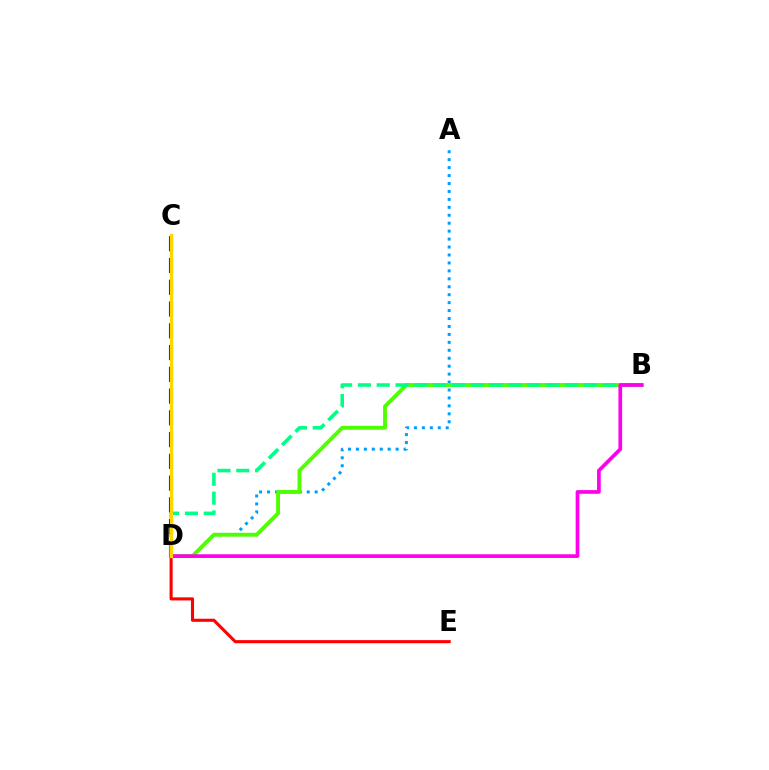{('D', 'E'): [{'color': '#ff0000', 'line_style': 'solid', 'thickness': 2.22}], ('C', 'D'): [{'color': '#3700ff', 'line_style': 'dashed', 'thickness': 2.96}, {'color': '#ffd500', 'line_style': 'solid', 'thickness': 2.31}], ('A', 'D'): [{'color': '#009eff', 'line_style': 'dotted', 'thickness': 2.16}], ('B', 'D'): [{'color': '#4fff00', 'line_style': 'solid', 'thickness': 2.79}, {'color': '#00ff86', 'line_style': 'dashed', 'thickness': 2.56}, {'color': '#ff00ed', 'line_style': 'solid', 'thickness': 2.66}]}